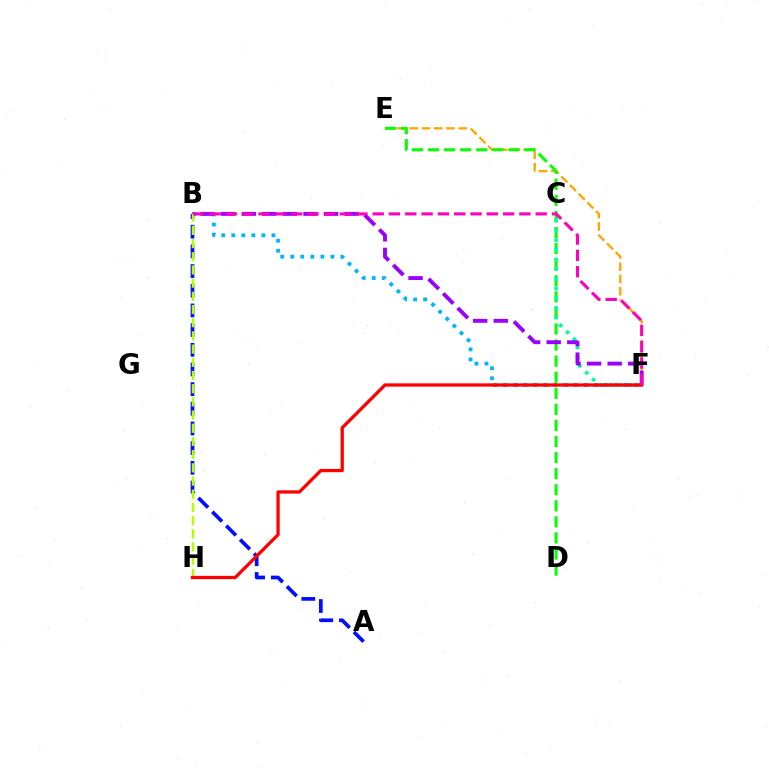{('E', 'F'): [{'color': '#ffa500', 'line_style': 'dashed', 'thickness': 1.67}], ('D', 'E'): [{'color': '#08ff00', 'line_style': 'dashed', 'thickness': 2.18}], ('B', 'F'): [{'color': '#00b5ff', 'line_style': 'dotted', 'thickness': 2.73}, {'color': '#9b00ff', 'line_style': 'dashed', 'thickness': 2.8}, {'color': '#ff00bd', 'line_style': 'dashed', 'thickness': 2.21}], ('C', 'F'): [{'color': '#00ff9d', 'line_style': 'dotted', 'thickness': 2.63}], ('A', 'B'): [{'color': '#0010ff', 'line_style': 'dashed', 'thickness': 2.67}], ('B', 'H'): [{'color': '#b3ff00', 'line_style': 'dashed', 'thickness': 1.79}], ('F', 'H'): [{'color': '#ff0000', 'line_style': 'solid', 'thickness': 2.35}]}